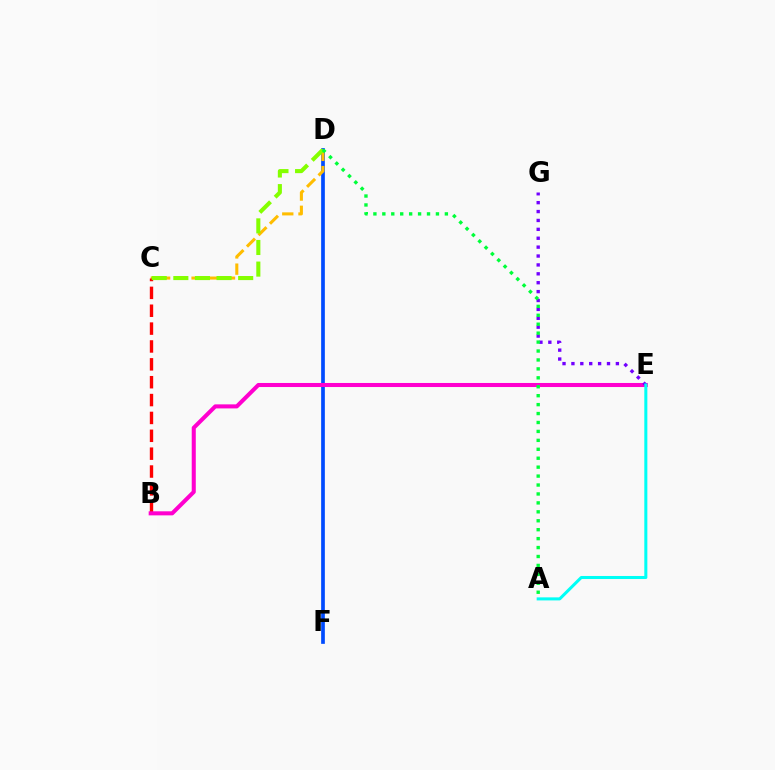{('D', 'F'): [{'color': '#004bff', 'line_style': 'solid', 'thickness': 2.66}], ('C', 'D'): [{'color': '#ffbd00', 'line_style': 'dashed', 'thickness': 2.2}, {'color': '#84ff00', 'line_style': 'dashed', 'thickness': 2.94}], ('B', 'C'): [{'color': '#ff0000', 'line_style': 'dashed', 'thickness': 2.43}], ('B', 'E'): [{'color': '#ff00cf', 'line_style': 'solid', 'thickness': 2.92}], ('E', 'G'): [{'color': '#7200ff', 'line_style': 'dotted', 'thickness': 2.42}], ('A', 'D'): [{'color': '#00ff39', 'line_style': 'dotted', 'thickness': 2.43}], ('A', 'E'): [{'color': '#00fff6', 'line_style': 'solid', 'thickness': 2.19}]}